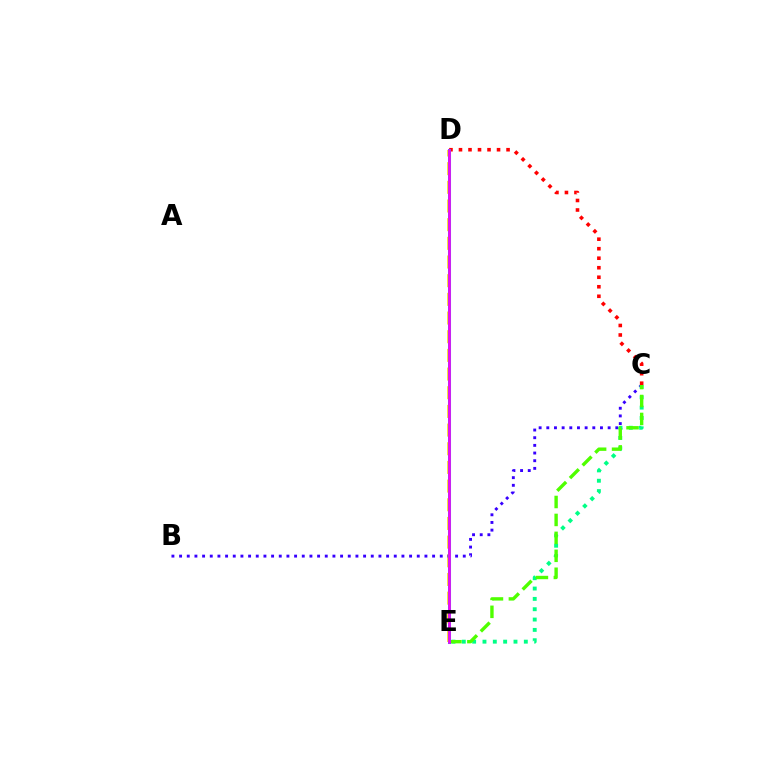{('D', 'E'): [{'color': '#ffd500', 'line_style': 'dashed', 'thickness': 2.54}, {'color': '#009eff', 'line_style': 'solid', 'thickness': 2.19}, {'color': '#ff00ed', 'line_style': 'solid', 'thickness': 1.84}], ('B', 'C'): [{'color': '#3700ff', 'line_style': 'dotted', 'thickness': 2.08}], ('C', 'E'): [{'color': '#00ff86', 'line_style': 'dotted', 'thickness': 2.81}, {'color': '#4fff00', 'line_style': 'dashed', 'thickness': 2.44}], ('C', 'D'): [{'color': '#ff0000', 'line_style': 'dotted', 'thickness': 2.58}]}